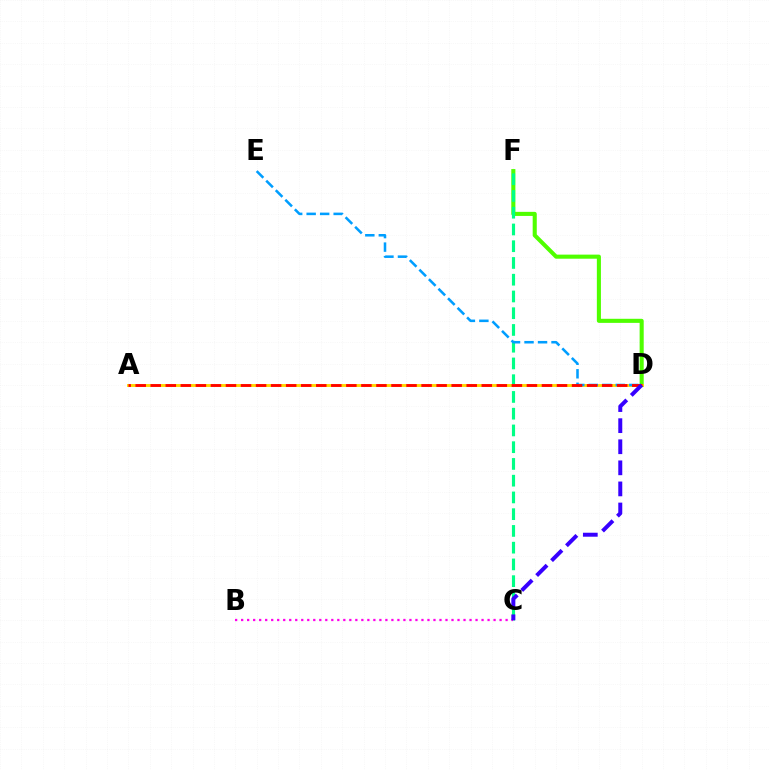{('D', 'F'): [{'color': '#4fff00', 'line_style': 'solid', 'thickness': 2.94}], ('C', 'F'): [{'color': '#00ff86', 'line_style': 'dashed', 'thickness': 2.28}], ('A', 'D'): [{'color': '#ffd500', 'line_style': 'solid', 'thickness': 2.1}, {'color': '#ff0000', 'line_style': 'dashed', 'thickness': 2.04}], ('D', 'E'): [{'color': '#009eff', 'line_style': 'dashed', 'thickness': 1.83}], ('B', 'C'): [{'color': '#ff00ed', 'line_style': 'dotted', 'thickness': 1.63}], ('C', 'D'): [{'color': '#3700ff', 'line_style': 'dashed', 'thickness': 2.86}]}